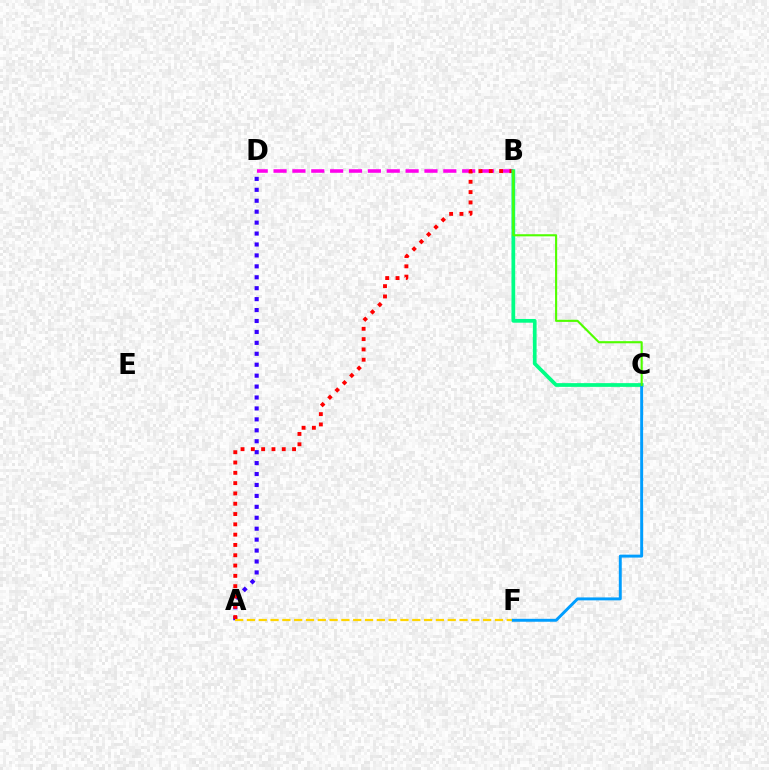{('B', 'D'): [{'color': '#ff00ed', 'line_style': 'dashed', 'thickness': 2.56}], ('A', 'D'): [{'color': '#3700ff', 'line_style': 'dotted', 'thickness': 2.97}], ('A', 'F'): [{'color': '#ffd500', 'line_style': 'dashed', 'thickness': 1.6}], ('A', 'B'): [{'color': '#ff0000', 'line_style': 'dotted', 'thickness': 2.8}], ('B', 'C'): [{'color': '#00ff86', 'line_style': 'solid', 'thickness': 2.69}, {'color': '#4fff00', 'line_style': 'solid', 'thickness': 1.53}], ('C', 'F'): [{'color': '#009eff', 'line_style': 'solid', 'thickness': 2.11}]}